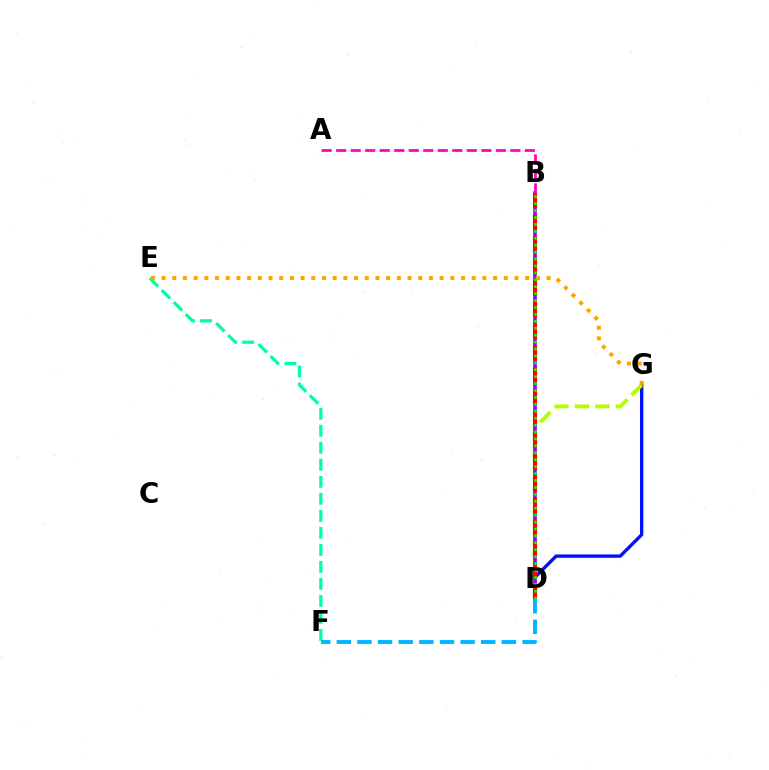{('D', 'G'): [{'color': '#0010ff', 'line_style': 'solid', 'thickness': 2.41}, {'color': '#b3ff00', 'line_style': 'dashed', 'thickness': 2.78}], ('E', 'F'): [{'color': '#00ff9d', 'line_style': 'dashed', 'thickness': 2.31}], ('B', 'D'): [{'color': '#9b00ff', 'line_style': 'solid', 'thickness': 2.65}, {'color': '#ff0000', 'line_style': 'dashed', 'thickness': 2.96}, {'color': '#08ff00', 'line_style': 'dotted', 'thickness': 1.88}], ('E', 'G'): [{'color': '#ffa500', 'line_style': 'dotted', 'thickness': 2.91}], ('A', 'B'): [{'color': '#ff00bd', 'line_style': 'dashed', 'thickness': 1.97}], ('D', 'F'): [{'color': '#00b5ff', 'line_style': 'dashed', 'thickness': 2.8}]}